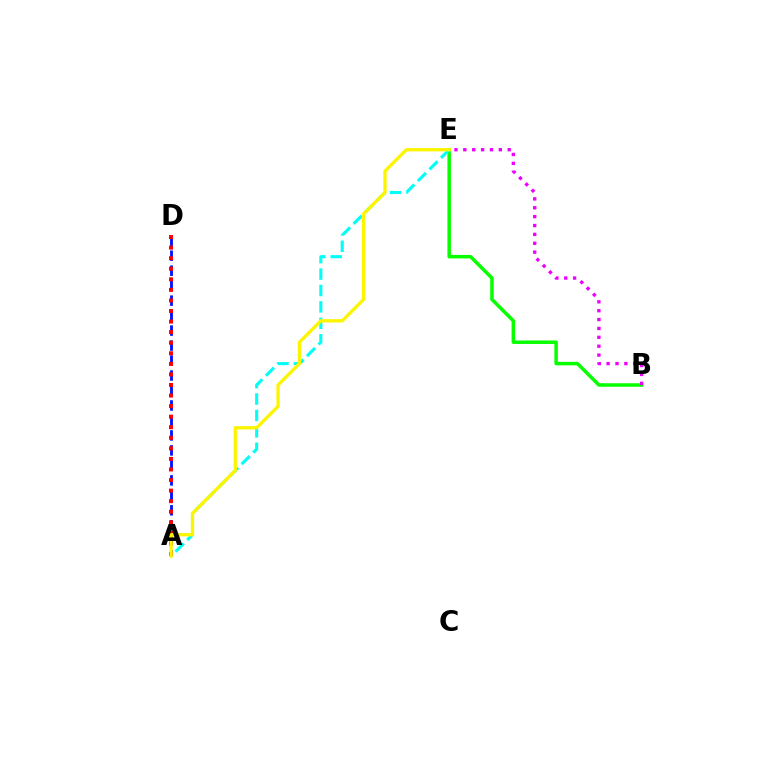{('B', 'E'): [{'color': '#08ff00', 'line_style': 'solid', 'thickness': 2.52}, {'color': '#ee00ff', 'line_style': 'dotted', 'thickness': 2.41}], ('A', 'E'): [{'color': '#00fff6', 'line_style': 'dashed', 'thickness': 2.23}, {'color': '#fcf500', 'line_style': 'solid', 'thickness': 2.39}], ('A', 'D'): [{'color': '#0010ff', 'line_style': 'dashed', 'thickness': 2.03}, {'color': '#ff0000', 'line_style': 'dotted', 'thickness': 2.87}]}